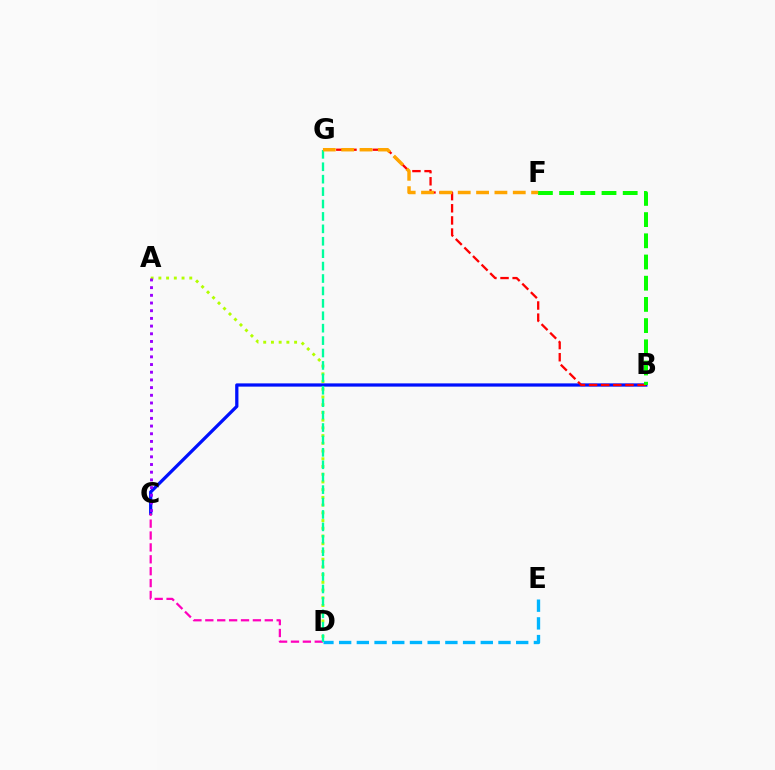{('A', 'D'): [{'color': '#b3ff00', 'line_style': 'dotted', 'thickness': 2.1}], ('B', 'C'): [{'color': '#0010ff', 'line_style': 'solid', 'thickness': 2.34}], ('B', 'G'): [{'color': '#ff0000', 'line_style': 'dashed', 'thickness': 1.65}], ('C', 'D'): [{'color': '#ff00bd', 'line_style': 'dashed', 'thickness': 1.62}], ('D', 'E'): [{'color': '#00b5ff', 'line_style': 'dashed', 'thickness': 2.41}], ('B', 'F'): [{'color': '#08ff00', 'line_style': 'dashed', 'thickness': 2.88}], ('D', 'G'): [{'color': '#00ff9d', 'line_style': 'dashed', 'thickness': 1.69}], ('F', 'G'): [{'color': '#ffa500', 'line_style': 'dashed', 'thickness': 2.49}], ('A', 'C'): [{'color': '#9b00ff', 'line_style': 'dotted', 'thickness': 2.09}]}